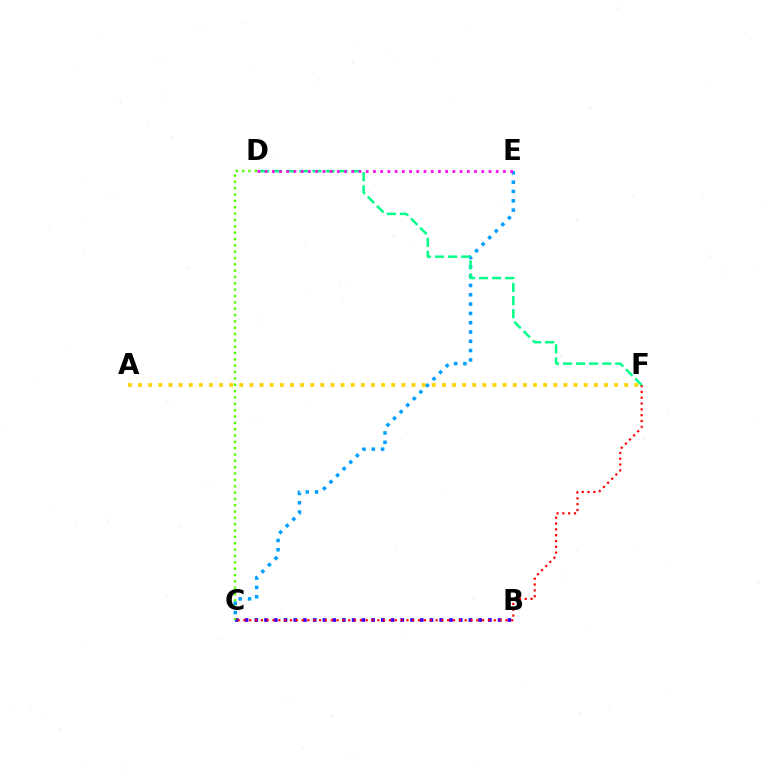{('B', 'C'): [{'color': '#3700ff', 'line_style': 'dotted', 'thickness': 2.64}], ('A', 'F'): [{'color': '#ffd500', 'line_style': 'dotted', 'thickness': 2.75}], ('C', 'D'): [{'color': '#4fff00', 'line_style': 'dotted', 'thickness': 1.72}], ('C', 'F'): [{'color': '#ff0000', 'line_style': 'dotted', 'thickness': 1.58}], ('C', 'E'): [{'color': '#009eff', 'line_style': 'dotted', 'thickness': 2.53}], ('D', 'F'): [{'color': '#00ff86', 'line_style': 'dashed', 'thickness': 1.78}], ('D', 'E'): [{'color': '#ff00ed', 'line_style': 'dotted', 'thickness': 1.96}]}